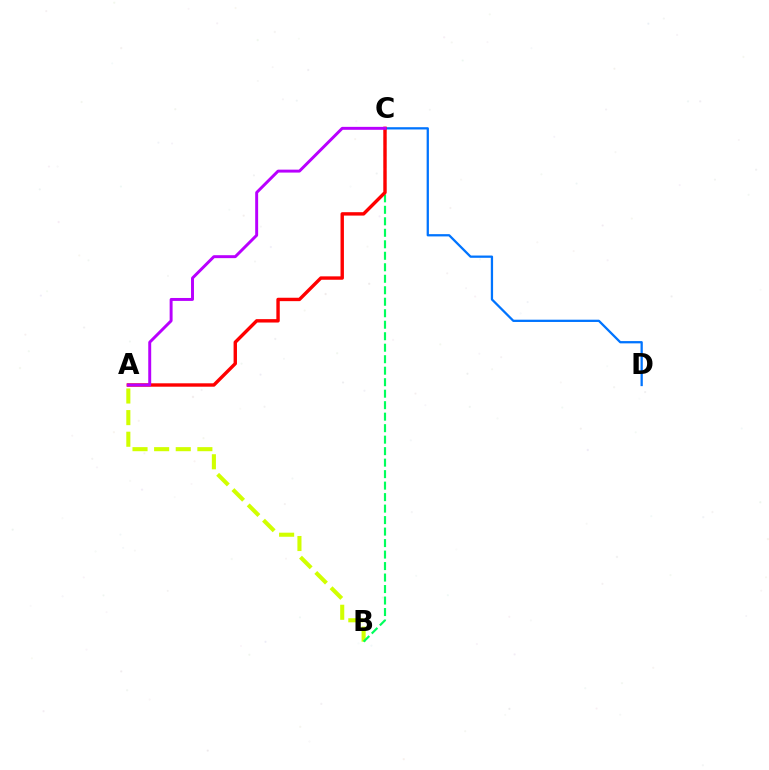{('C', 'D'): [{'color': '#0074ff', 'line_style': 'solid', 'thickness': 1.64}], ('A', 'B'): [{'color': '#d1ff00', 'line_style': 'dashed', 'thickness': 2.94}], ('B', 'C'): [{'color': '#00ff5c', 'line_style': 'dashed', 'thickness': 1.56}], ('A', 'C'): [{'color': '#ff0000', 'line_style': 'solid', 'thickness': 2.45}, {'color': '#b900ff', 'line_style': 'solid', 'thickness': 2.12}]}